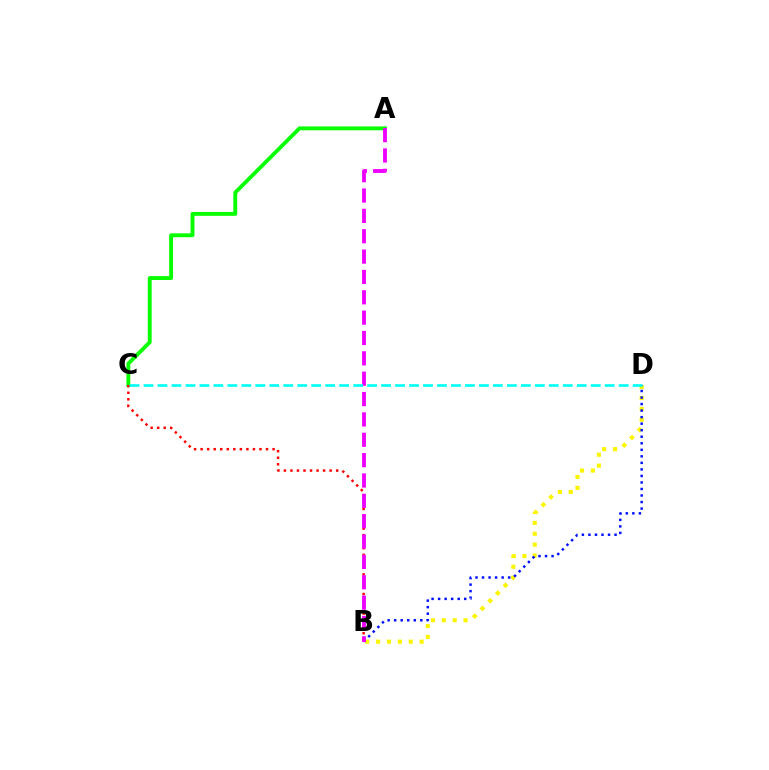{('B', 'D'): [{'color': '#fcf500', 'line_style': 'dotted', 'thickness': 2.96}, {'color': '#0010ff', 'line_style': 'dotted', 'thickness': 1.77}], ('A', 'C'): [{'color': '#08ff00', 'line_style': 'solid', 'thickness': 2.79}], ('B', 'C'): [{'color': '#ff0000', 'line_style': 'dotted', 'thickness': 1.78}], ('A', 'B'): [{'color': '#ee00ff', 'line_style': 'dashed', 'thickness': 2.77}], ('C', 'D'): [{'color': '#00fff6', 'line_style': 'dashed', 'thickness': 1.9}]}